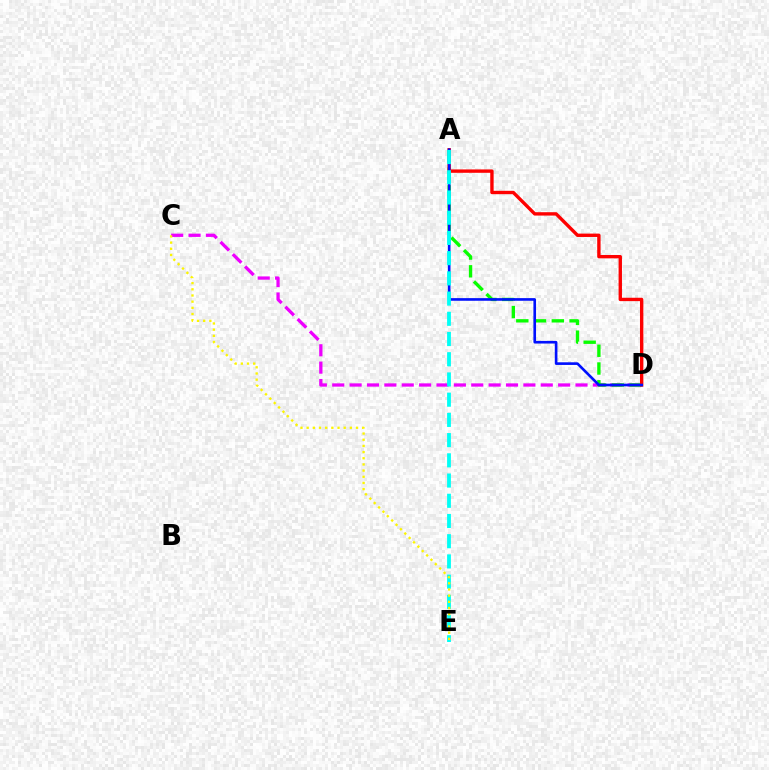{('C', 'D'): [{'color': '#ee00ff', 'line_style': 'dashed', 'thickness': 2.36}], ('A', 'D'): [{'color': '#08ff00', 'line_style': 'dashed', 'thickness': 2.41}, {'color': '#ff0000', 'line_style': 'solid', 'thickness': 2.43}, {'color': '#0010ff', 'line_style': 'solid', 'thickness': 1.9}], ('A', 'E'): [{'color': '#00fff6', 'line_style': 'dashed', 'thickness': 2.75}], ('C', 'E'): [{'color': '#fcf500', 'line_style': 'dotted', 'thickness': 1.68}]}